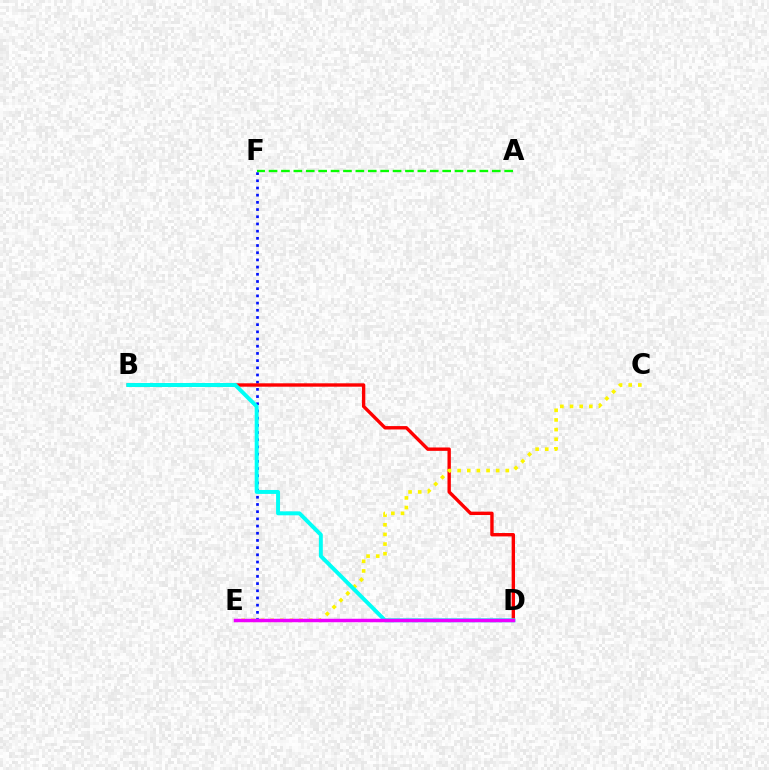{('E', 'F'): [{'color': '#0010ff', 'line_style': 'dotted', 'thickness': 1.95}], ('B', 'D'): [{'color': '#ff0000', 'line_style': 'solid', 'thickness': 2.43}, {'color': '#00fff6', 'line_style': 'solid', 'thickness': 2.84}], ('C', 'E'): [{'color': '#fcf500', 'line_style': 'dotted', 'thickness': 2.62}], ('A', 'F'): [{'color': '#08ff00', 'line_style': 'dashed', 'thickness': 1.68}], ('D', 'E'): [{'color': '#ee00ff', 'line_style': 'solid', 'thickness': 2.51}]}